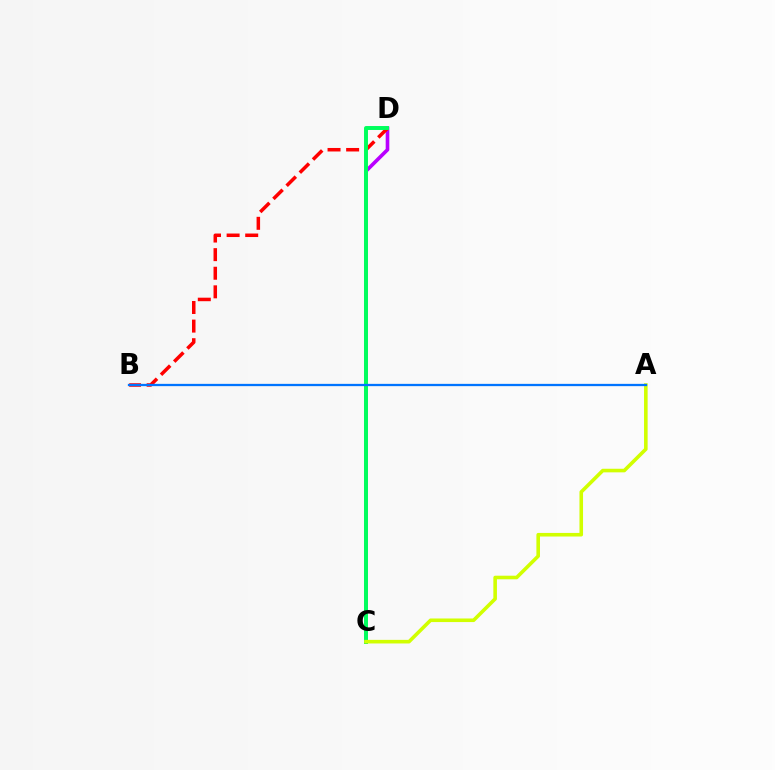{('C', 'D'): [{'color': '#b900ff', 'line_style': 'solid', 'thickness': 2.61}, {'color': '#00ff5c', 'line_style': 'solid', 'thickness': 2.84}], ('B', 'D'): [{'color': '#ff0000', 'line_style': 'dashed', 'thickness': 2.53}], ('A', 'C'): [{'color': '#d1ff00', 'line_style': 'solid', 'thickness': 2.58}], ('A', 'B'): [{'color': '#0074ff', 'line_style': 'solid', 'thickness': 1.64}]}